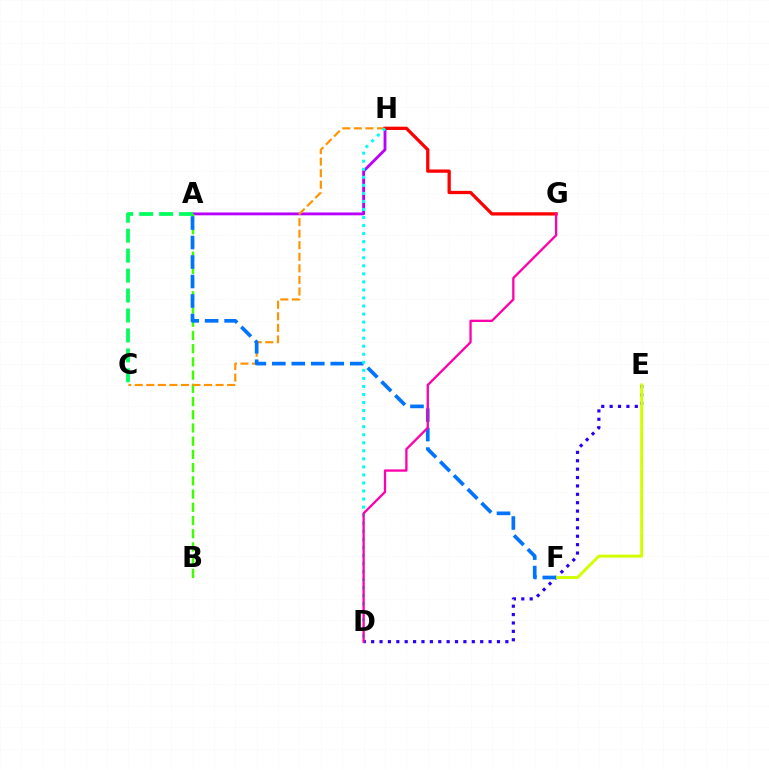{('D', 'E'): [{'color': '#2500ff', 'line_style': 'dotted', 'thickness': 2.28}], ('A', 'H'): [{'color': '#b900ff', 'line_style': 'solid', 'thickness': 2.05}], ('E', 'F'): [{'color': '#d1ff00', 'line_style': 'solid', 'thickness': 2.14}], ('A', 'B'): [{'color': '#3dff00', 'line_style': 'dashed', 'thickness': 1.8}], ('C', 'H'): [{'color': '#ff9400', 'line_style': 'dashed', 'thickness': 1.57}], ('A', 'C'): [{'color': '#00ff5c', 'line_style': 'dashed', 'thickness': 2.71}], ('A', 'F'): [{'color': '#0074ff', 'line_style': 'dashed', 'thickness': 2.65}], ('G', 'H'): [{'color': '#ff0000', 'line_style': 'solid', 'thickness': 2.36}], ('D', 'H'): [{'color': '#00fff6', 'line_style': 'dotted', 'thickness': 2.19}], ('D', 'G'): [{'color': '#ff00ac', 'line_style': 'solid', 'thickness': 1.66}]}